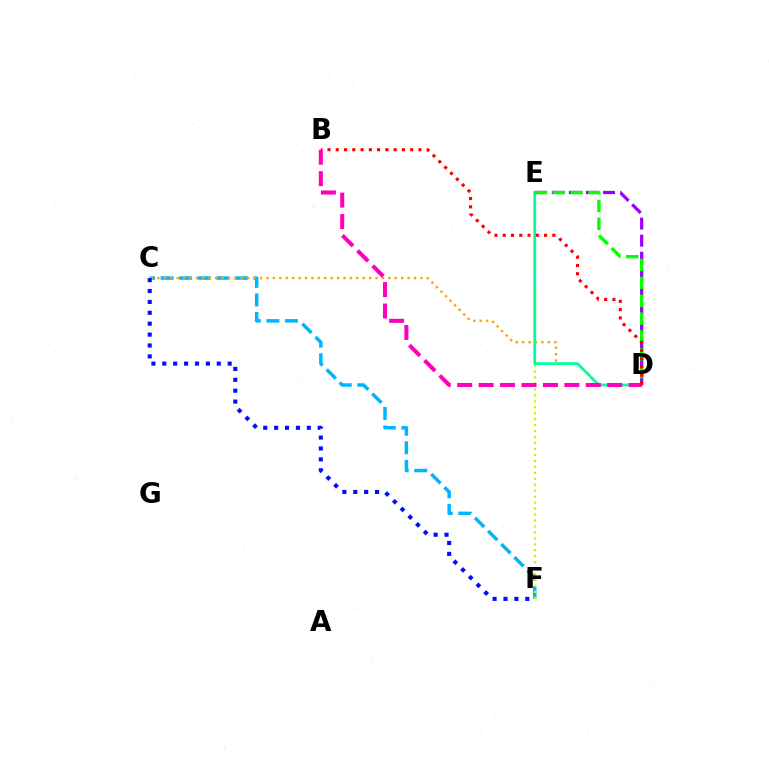{('C', 'F'): [{'color': '#00b5ff', 'line_style': 'dashed', 'thickness': 2.52}, {'color': '#0010ff', 'line_style': 'dotted', 'thickness': 2.96}], ('C', 'D'): [{'color': '#ffa500', 'line_style': 'dotted', 'thickness': 1.74}], ('E', 'F'): [{'color': '#b3ff00', 'line_style': 'dotted', 'thickness': 1.62}], ('D', 'E'): [{'color': '#00ff9d', 'line_style': 'solid', 'thickness': 1.94}, {'color': '#9b00ff', 'line_style': 'dashed', 'thickness': 2.32}, {'color': '#08ff00', 'line_style': 'dashed', 'thickness': 2.43}], ('B', 'D'): [{'color': '#ff00bd', 'line_style': 'dashed', 'thickness': 2.91}, {'color': '#ff0000', 'line_style': 'dotted', 'thickness': 2.25}]}